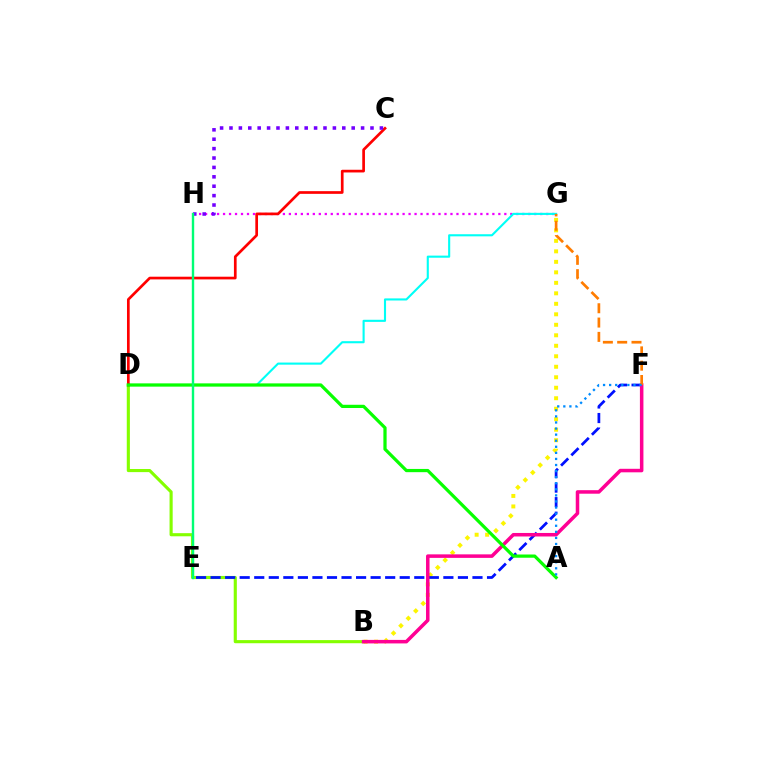{('G', 'H'): [{'color': '#ee00ff', 'line_style': 'dotted', 'thickness': 1.63}], ('D', 'G'): [{'color': '#00fff6', 'line_style': 'solid', 'thickness': 1.52}], ('B', 'D'): [{'color': '#84ff00', 'line_style': 'solid', 'thickness': 2.25}], ('C', 'D'): [{'color': '#ff0000', 'line_style': 'solid', 'thickness': 1.94}], ('B', 'G'): [{'color': '#fcf500', 'line_style': 'dotted', 'thickness': 2.85}], ('E', 'F'): [{'color': '#0010ff', 'line_style': 'dashed', 'thickness': 1.98}], ('B', 'F'): [{'color': '#ff0094', 'line_style': 'solid', 'thickness': 2.53}], ('C', 'H'): [{'color': '#7200ff', 'line_style': 'dotted', 'thickness': 2.55}], ('A', 'D'): [{'color': '#08ff00', 'line_style': 'solid', 'thickness': 2.33}], ('E', 'H'): [{'color': '#00ff74', 'line_style': 'solid', 'thickness': 1.73}], ('F', 'G'): [{'color': '#ff7c00', 'line_style': 'dashed', 'thickness': 1.94}], ('A', 'F'): [{'color': '#008cff', 'line_style': 'dotted', 'thickness': 1.65}]}